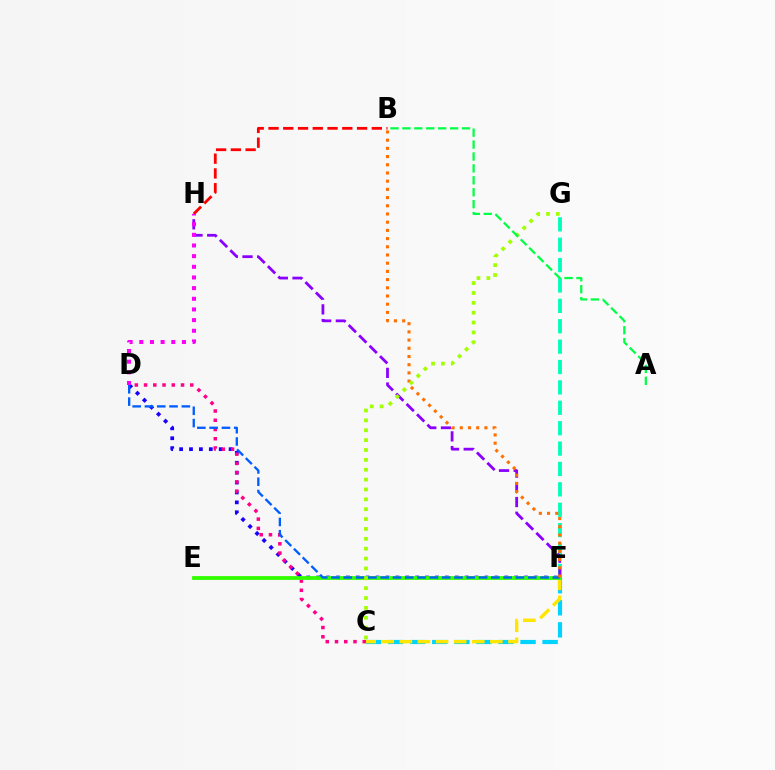{('F', 'G'): [{'color': '#00ffbb', 'line_style': 'dashed', 'thickness': 2.77}], ('F', 'H'): [{'color': '#8a00ff', 'line_style': 'dashed', 'thickness': 2.0}], ('B', 'H'): [{'color': '#ff0000', 'line_style': 'dashed', 'thickness': 2.0}], ('D', 'F'): [{'color': '#1900ff', 'line_style': 'dotted', 'thickness': 2.69}, {'color': '#005dff', 'line_style': 'dashed', 'thickness': 1.67}], ('C', 'F'): [{'color': '#00d3ff', 'line_style': 'dashed', 'thickness': 3.0}, {'color': '#ffe600', 'line_style': 'dashed', 'thickness': 2.46}], ('D', 'H'): [{'color': '#fa00f9', 'line_style': 'dotted', 'thickness': 2.9}], ('C', 'D'): [{'color': '#ff0088', 'line_style': 'dotted', 'thickness': 2.51}], ('E', 'F'): [{'color': '#31ff00', 'line_style': 'solid', 'thickness': 2.73}], ('B', 'F'): [{'color': '#ff7000', 'line_style': 'dotted', 'thickness': 2.23}], ('C', 'G'): [{'color': '#a2ff00', 'line_style': 'dotted', 'thickness': 2.68}], ('A', 'B'): [{'color': '#00ff45', 'line_style': 'dashed', 'thickness': 1.62}]}